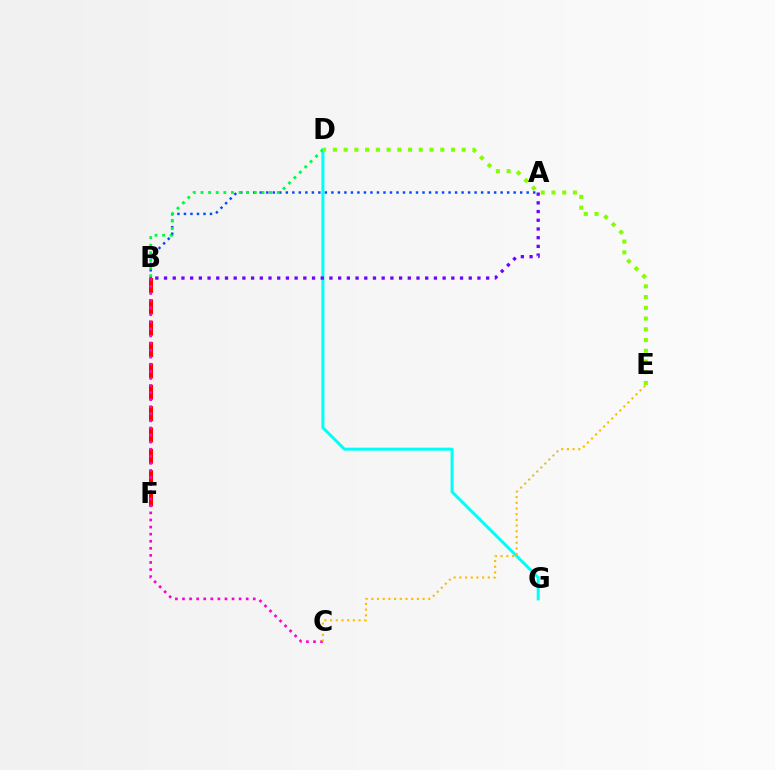{('A', 'B'): [{'color': '#004bff', 'line_style': 'dotted', 'thickness': 1.77}, {'color': '#7200ff', 'line_style': 'dotted', 'thickness': 2.37}], ('B', 'F'): [{'color': '#ff0000', 'line_style': 'dashed', 'thickness': 2.9}], ('D', 'G'): [{'color': '#00fff6', 'line_style': 'solid', 'thickness': 2.15}], ('B', 'C'): [{'color': '#ff00cf', 'line_style': 'dotted', 'thickness': 1.92}], ('C', 'E'): [{'color': '#ffbd00', 'line_style': 'dotted', 'thickness': 1.55}], ('B', 'D'): [{'color': '#00ff39', 'line_style': 'dotted', 'thickness': 2.07}], ('D', 'E'): [{'color': '#84ff00', 'line_style': 'dotted', 'thickness': 2.92}]}